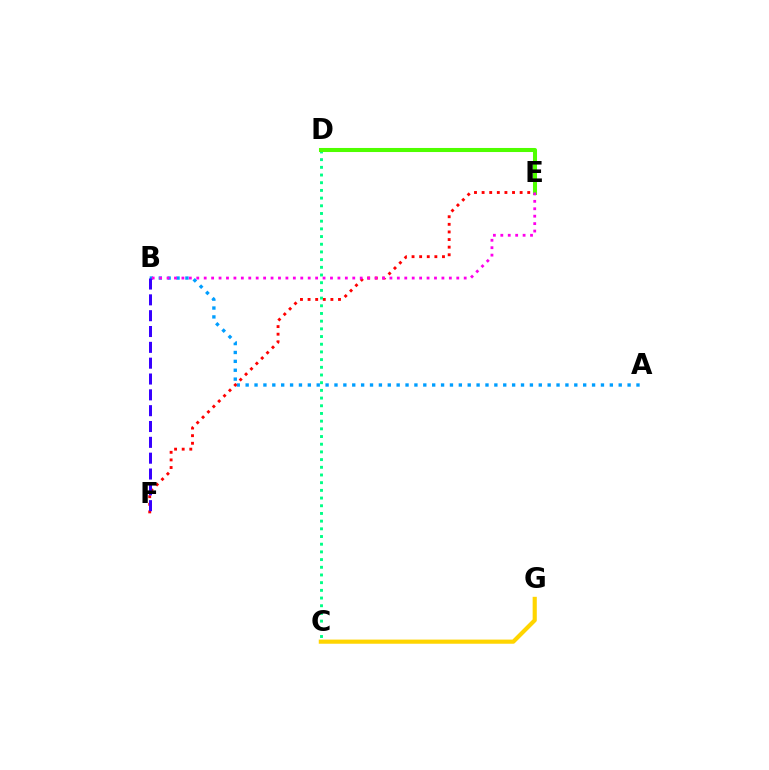{('A', 'B'): [{'color': '#009eff', 'line_style': 'dotted', 'thickness': 2.41}], ('C', 'G'): [{'color': '#ffd500', 'line_style': 'solid', 'thickness': 2.98}], ('E', 'F'): [{'color': '#ff0000', 'line_style': 'dotted', 'thickness': 2.07}], ('C', 'D'): [{'color': '#00ff86', 'line_style': 'dotted', 'thickness': 2.09}], ('D', 'E'): [{'color': '#4fff00', 'line_style': 'solid', 'thickness': 2.92}], ('B', 'F'): [{'color': '#3700ff', 'line_style': 'dashed', 'thickness': 2.15}], ('B', 'E'): [{'color': '#ff00ed', 'line_style': 'dotted', 'thickness': 2.02}]}